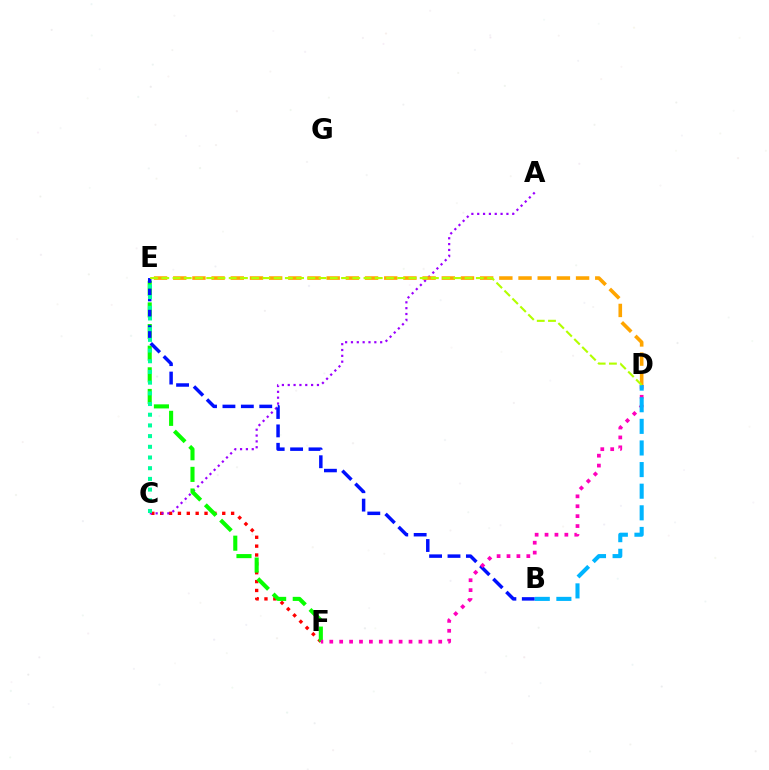{('C', 'F'): [{'color': '#ff0000', 'line_style': 'dotted', 'thickness': 2.41}], ('A', 'C'): [{'color': '#9b00ff', 'line_style': 'dotted', 'thickness': 1.59}], ('E', 'F'): [{'color': '#08ff00', 'line_style': 'dashed', 'thickness': 2.94}], ('B', 'E'): [{'color': '#0010ff', 'line_style': 'dashed', 'thickness': 2.5}], ('C', 'E'): [{'color': '#00ff9d', 'line_style': 'dotted', 'thickness': 2.91}], ('D', 'F'): [{'color': '#ff00bd', 'line_style': 'dotted', 'thickness': 2.69}], ('D', 'E'): [{'color': '#ffa500', 'line_style': 'dashed', 'thickness': 2.61}, {'color': '#b3ff00', 'line_style': 'dashed', 'thickness': 1.53}], ('B', 'D'): [{'color': '#00b5ff', 'line_style': 'dashed', 'thickness': 2.94}]}